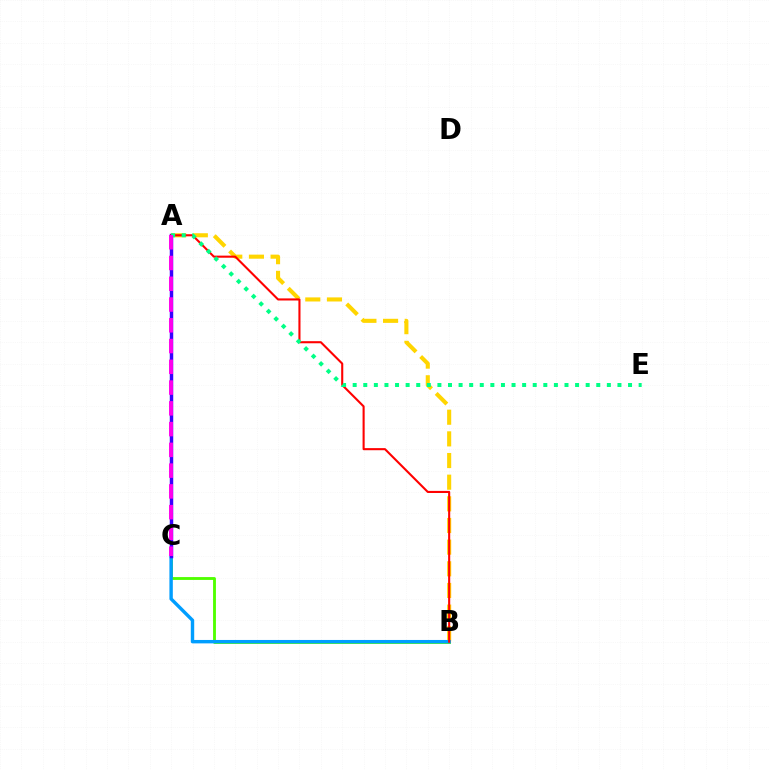{('B', 'C'): [{'color': '#4fff00', 'line_style': 'solid', 'thickness': 2.05}, {'color': '#009eff', 'line_style': 'solid', 'thickness': 2.46}], ('A', 'B'): [{'color': '#ffd500', 'line_style': 'dashed', 'thickness': 2.94}, {'color': '#ff0000', 'line_style': 'solid', 'thickness': 1.51}], ('A', 'C'): [{'color': '#3700ff', 'line_style': 'solid', 'thickness': 2.5}, {'color': '#ff00ed', 'line_style': 'dashed', 'thickness': 2.82}], ('A', 'E'): [{'color': '#00ff86', 'line_style': 'dotted', 'thickness': 2.88}]}